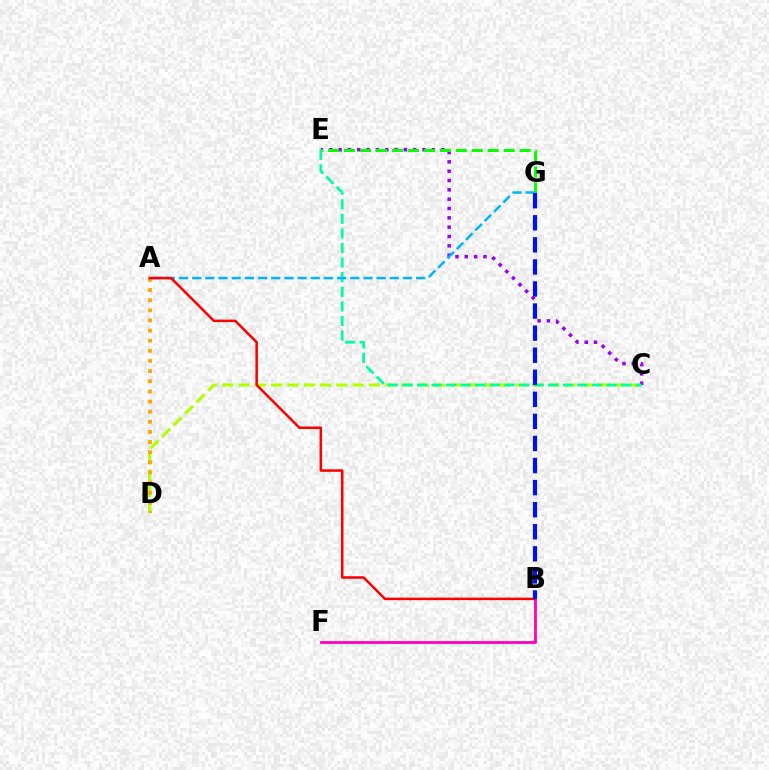{('C', 'D'): [{'color': '#b3ff00', 'line_style': 'dashed', 'thickness': 2.22}], ('B', 'F'): [{'color': '#ff00bd', 'line_style': 'solid', 'thickness': 2.01}], ('C', 'E'): [{'color': '#9b00ff', 'line_style': 'dotted', 'thickness': 2.53}, {'color': '#00ff9d', 'line_style': 'dashed', 'thickness': 1.98}], ('E', 'G'): [{'color': '#08ff00', 'line_style': 'dashed', 'thickness': 2.17}], ('A', 'D'): [{'color': '#ffa500', 'line_style': 'dotted', 'thickness': 2.75}], ('A', 'G'): [{'color': '#00b5ff', 'line_style': 'dashed', 'thickness': 1.79}], ('A', 'B'): [{'color': '#ff0000', 'line_style': 'solid', 'thickness': 1.82}], ('B', 'G'): [{'color': '#0010ff', 'line_style': 'dashed', 'thickness': 3.0}]}